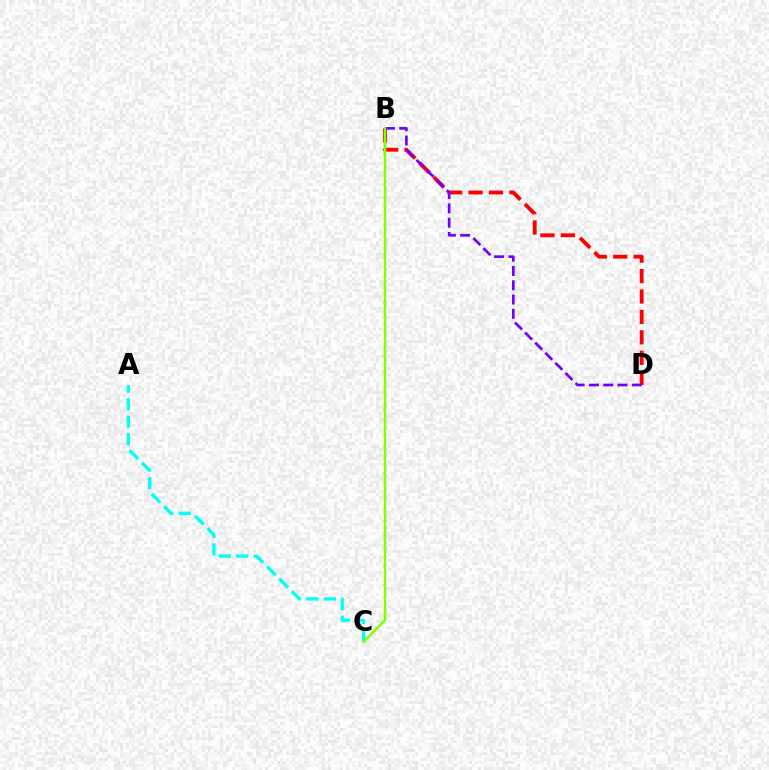{('A', 'C'): [{'color': '#00fff6', 'line_style': 'dashed', 'thickness': 2.39}], ('B', 'D'): [{'color': '#ff0000', 'line_style': 'dashed', 'thickness': 2.77}, {'color': '#7200ff', 'line_style': 'dashed', 'thickness': 1.94}], ('B', 'C'): [{'color': '#84ff00', 'line_style': 'solid', 'thickness': 1.77}]}